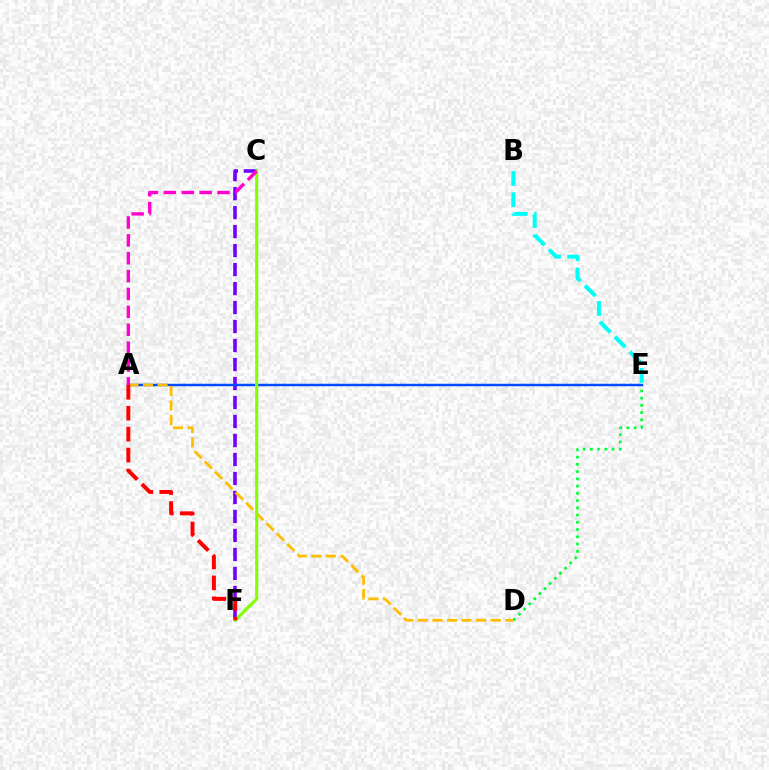{('C', 'F'): [{'color': '#7200ff', 'line_style': 'dashed', 'thickness': 2.58}, {'color': '#84ff00', 'line_style': 'solid', 'thickness': 2.23}], ('A', 'E'): [{'color': '#004bff', 'line_style': 'solid', 'thickness': 1.78}], ('D', 'E'): [{'color': '#00ff39', 'line_style': 'dotted', 'thickness': 1.97}], ('A', 'D'): [{'color': '#ffbd00', 'line_style': 'dashed', 'thickness': 1.98}], ('A', 'C'): [{'color': '#ff00cf', 'line_style': 'dashed', 'thickness': 2.43}], ('B', 'E'): [{'color': '#00fff6', 'line_style': 'dashed', 'thickness': 2.87}], ('A', 'F'): [{'color': '#ff0000', 'line_style': 'dashed', 'thickness': 2.84}]}